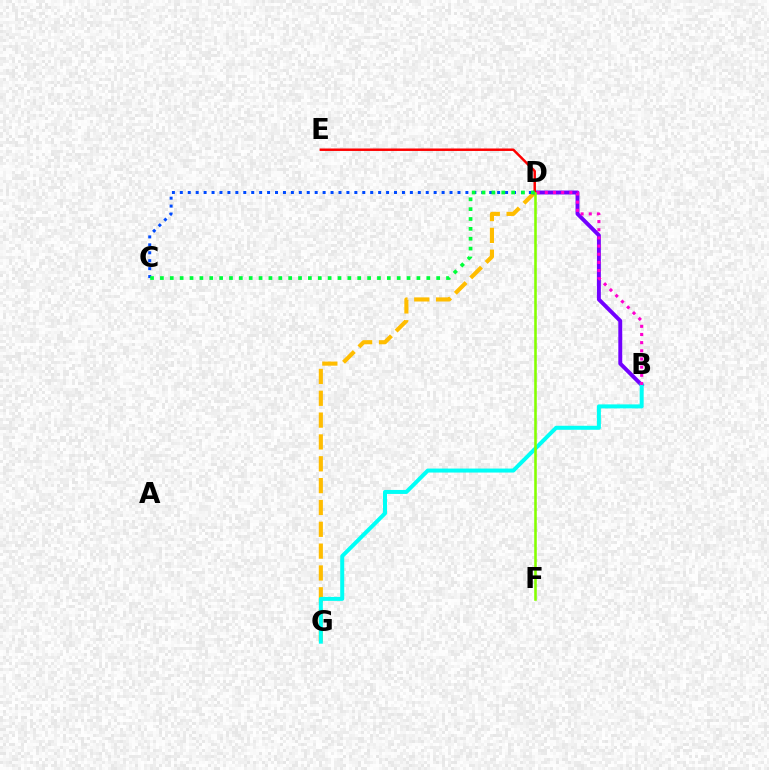{('D', 'G'): [{'color': '#ffbd00', 'line_style': 'dashed', 'thickness': 2.97}], ('B', 'D'): [{'color': '#7200ff', 'line_style': 'solid', 'thickness': 2.82}, {'color': '#ff00cf', 'line_style': 'dotted', 'thickness': 2.22}], ('B', 'G'): [{'color': '#00fff6', 'line_style': 'solid', 'thickness': 2.87}], ('D', 'E'): [{'color': '#ff0000', 'line_style': 'solid', 'thickness': 1.77}], ('C', 'D'): [{'color': '#004bff', 'line_style': 'dotted', 'thickness': 2.16}, {'color': '#00ff39', 'line_style': 'dotted', 'thickness': 2.68}], ('D', 'F'): [{'color': '#84ff00', 'line_style': 'solid', 'thickness': 1.85}]}